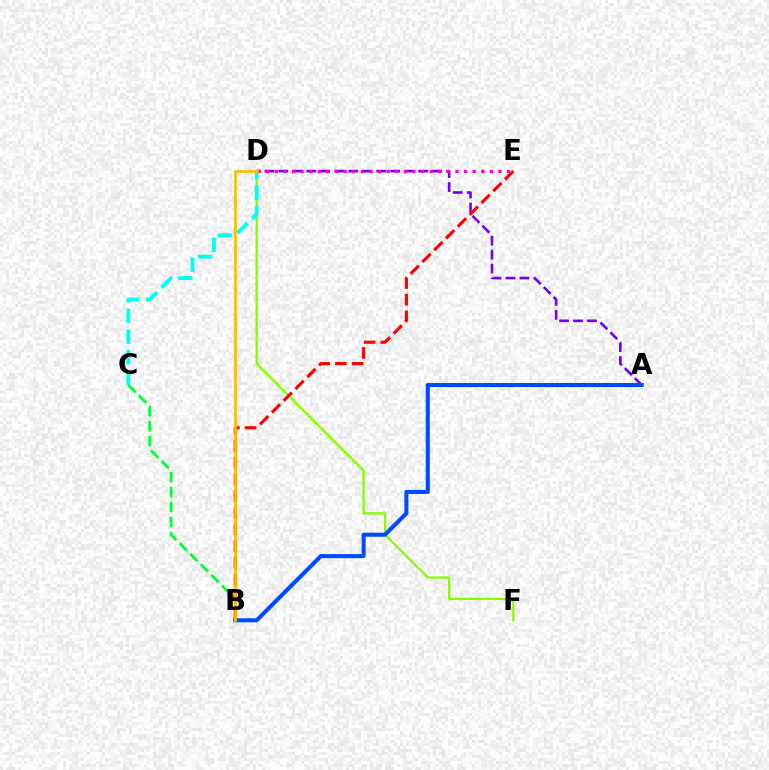{('A', 'D'): [{'color': '#7200ff', 'line_style': 'dashed', 'thickness': 1.9}], ('B', 'C'): [{'color': '#00ff39', 'line_style': 'dashed', 'thickness': 2.03}], ('D', 'F'): [{'color': '#84ff00', 'line_style': 'solid', 'thickness': 1.63}], ('A', 'B'): [{'color': '#004bff', 'line_style': 'solid', 'thickness': 2.92}], ('C', 'D'): [{'color': '#00fff6', 'line_style': 'dashed', 'thickness': 2.8}], ('B', 'E'): [{'color': '#ff0000', 'line_style': 'dashed', 'thickness': 2.27}], ('D', 'E'): [{'color': '#ff00cf', 'line_style': 'dotted', 'thickness': 2.34}], ('B', 'D'): [{'color': '#ffbd00', 'line_style': 'solid', 'thickness': 1.93}]}